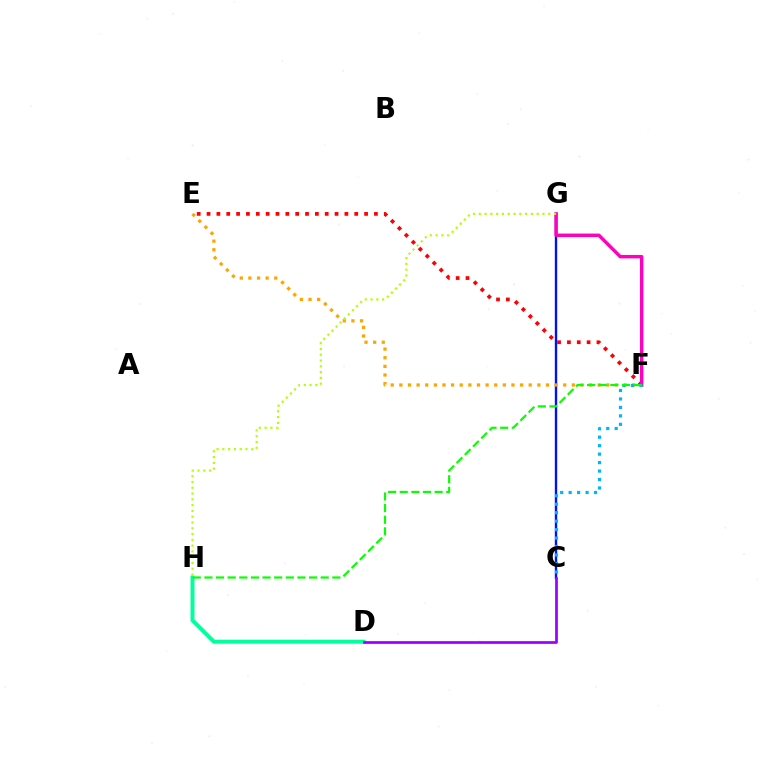{('E', 'F'): [{'color': '#ff0000', 'line_style': 'dotted', 'thickness': 2.68}, {'color': '#ffa500', 'line_style': 'dotted', 'thickness': 2.34}], ('C', 'G'): [{'color': '#0010ff', 'line_style': 'solid', 'thickness': 1.7}], ('D', 'H'): [{'color': '#00ff9d', 'line_style': 'solid', 'thickness': 2.84}], ('C', 'D'): [{'color': '#9b00ff', 'line_style': 'solid', 'thickness': 1.95}], ('F', 'G'): [{'color': '#ff00bd', 'line_style': 'solid', 'thickness': 2.49}], ('C', 'F'): [{'color': '#00b5ff', 'line_style': 'dotted', 'thickness': 2.3}], ('F', 'H'): [{'color': '#08ff00', 'line_style': 'dashed', 'thickness': 1.58}], ('G', 'H'): [{'color': '#b3ff00', 'line_style': 'dotted', 'thickness': 1.57}]}